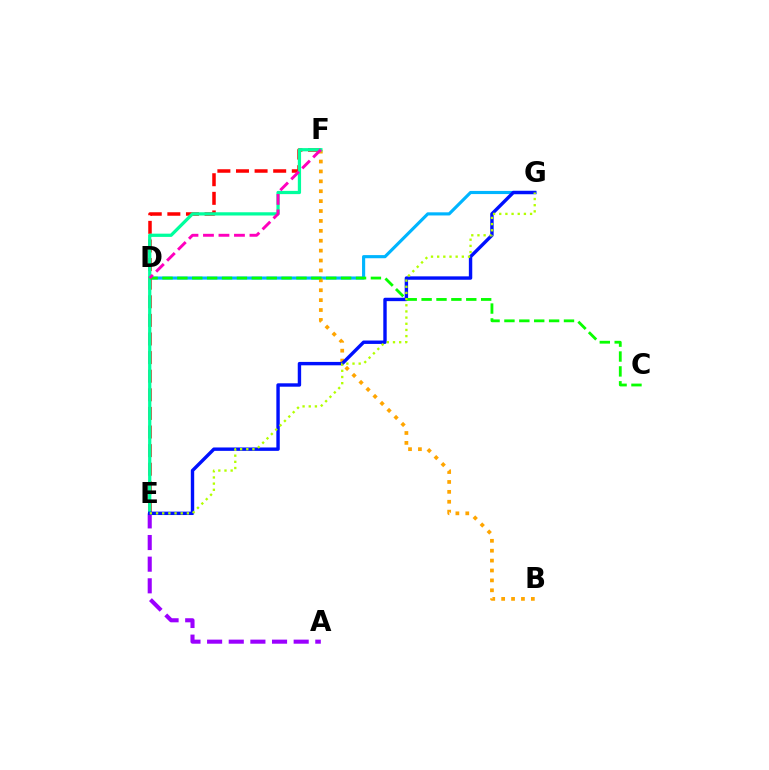{('D', 'G'): [{'color': '#00b5ff', 'line_style': 'solid', 'thickness': 2.26}], ('A', 'E'): [{'color': '#9b00ff', 'line_style': 'dashed', 'thickness': 2.94}], ('B', 'F'): [{'color': '#ffa500', 'line_style': 'dotted', 'thickness': 2.69}], ('E', 'F'): [{'color': '#ff0000', 'line_style': 'dashed', 'thickness': 2.53}, {'color': '#00ff9d', 'line_style': 'solid', 'thickness': 2.34}], ('E', 'G'): [{'color': '#0010ff', 'line_style': 'solid', 'thickness': 2.45}, {'color': '#b3ff00', 'line_style': 'dotted', 'thickness': 1.68}], ('C', 'D'): [{'color': '#08ff00', 'line_style': 'dashed', 'thickness': 2.02}], ('D', 'F'): [{'color': '#ff00bd', 'line_style': 'dashed', 'thickness': 2.1}]}